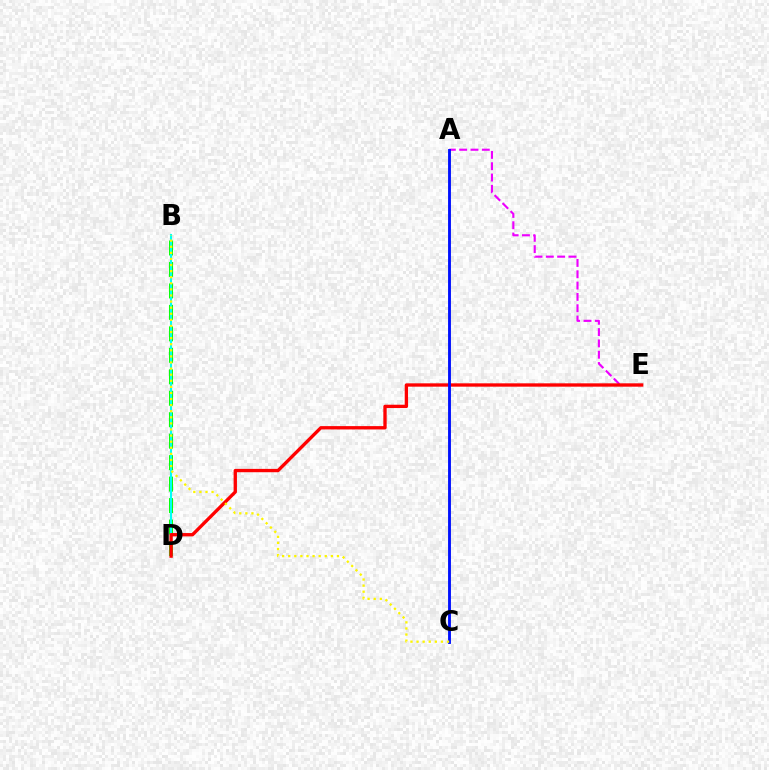{('B', 'D'): [{'color': '#08ff00', 'line_style': 'dashed', 'thickness': 2.92}, {'color': '#00fff6', 'line_style': 'solid', 'thickness': 1.53}], ('A', 'E'): [{'color': '#ee00ff', 'line_style': 'dashed', 'thickness': 1.54}], ('D', 'E'): [{'color': '#ff0000', 'line_style': 'solid', 'thickness': 2.4}], ('A', 'C'): [{'color': '#0010ff', 'line_style': 'solid', 'thickness': 2.07}], ('B', 'C'): [{'color': '#fcf500', 'line_style': 'dotted', 'thickness': 1.66}]}